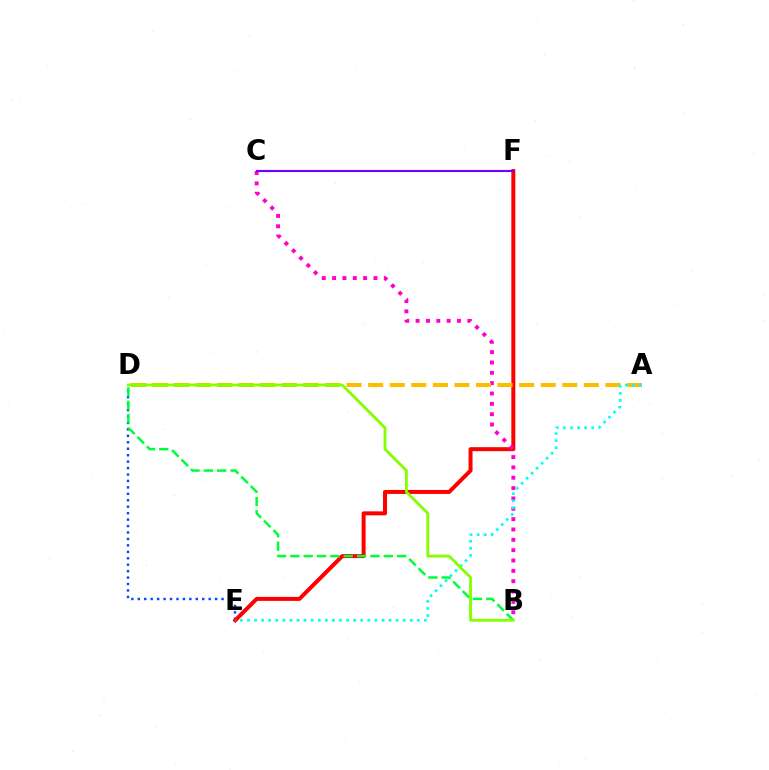{('D', 'E'): [{'color': '#004bff', 'line_style': 'dotted', 'thickness': 1.75}], ('E', 'F'): [{'color': '#ff0000', 'line_style': 'solid', 'thickness': 2.87}], ('B', 'C'): [{'color': '#ff00cf', 'line_style': 'dotted', 'thickness': 2.81}], ('B', 'D'): [{'color': '#00ff39', 'line_style': 'dashed', 'thickness': 1.81}, {'color': '#84ff00', 'line_style': 'solid', 'thickness': 2.05}], ('C', 'F'): [{'color': '#7200ff', 'line_style': 'solid', 'thickness': 1.54}], ('A', 'D'): [{'color': '#ffbd00', 'line_style': 'dashed', 'thickness': 2.93}], ('A', 'E'): [{'color': '#00fff6', 'line_style': 'dotted', 'thickness': 1.92}]}